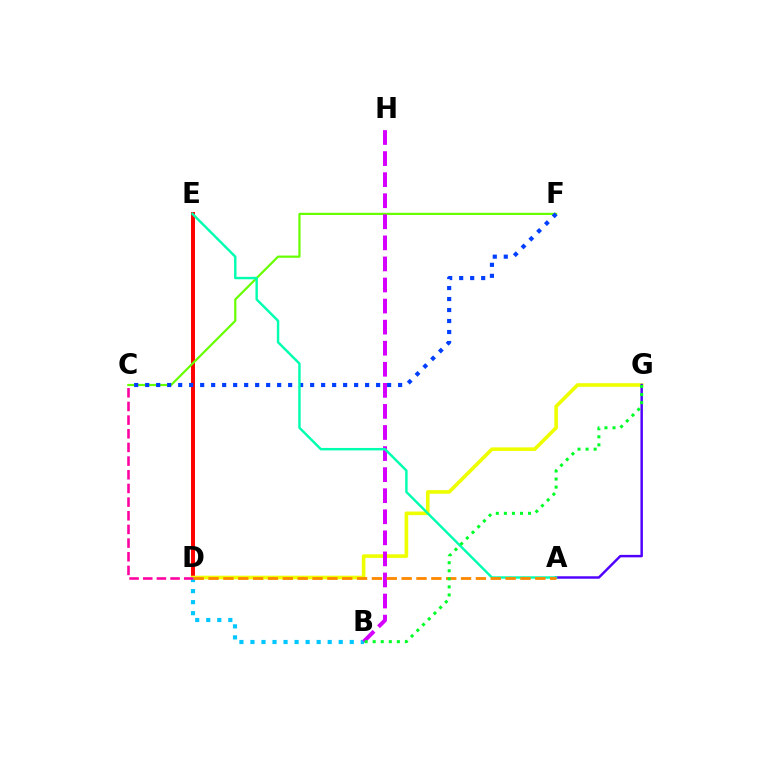{('D', 'E'): [{'color': '#ff0000', 'line_style': 'solid', 'thickness': 2.84}], ('C', 'F'): [{'color': '#66ff00', 'line_style': 'solid', 'thickness': 1.58}, {'color': '#003fff', 'line_style': 'dotted', 'thickness': 2.99}], ('D', 'G'): [{'color': '#eeff00', 'line_style': 'solid', 'thickness': 2.59}], ('B', 'D'): [{'color': '#00c7ff', 'line_style': 'dotted', 'thickness': 3.0}], ('C', 'D'): [{'color': '#ff00a0', 'line_style': 'dashed', 'thickness': 1.86}], ('B', 'H'): [{'color': '#d600ff', 'line_style': 'dashed', 'thickness': 2.86}], ('A', 'G'): [{'color': '#4f00ff', 'line_style': 'solid', 'thickness': 1.77}], ('A', 'E'): [{'color': '#00ffaf', 'line_style': 'solid', 'thickness': 1.74}], ('A', 'D'): [{'color': '#ff8800', 'line_style': 'dashed', 'thickness': 2.02}], ('B', 'G'): [{'color': '#00ff27', 'line_style': 'dotted', 'thickness': 2.19}]}